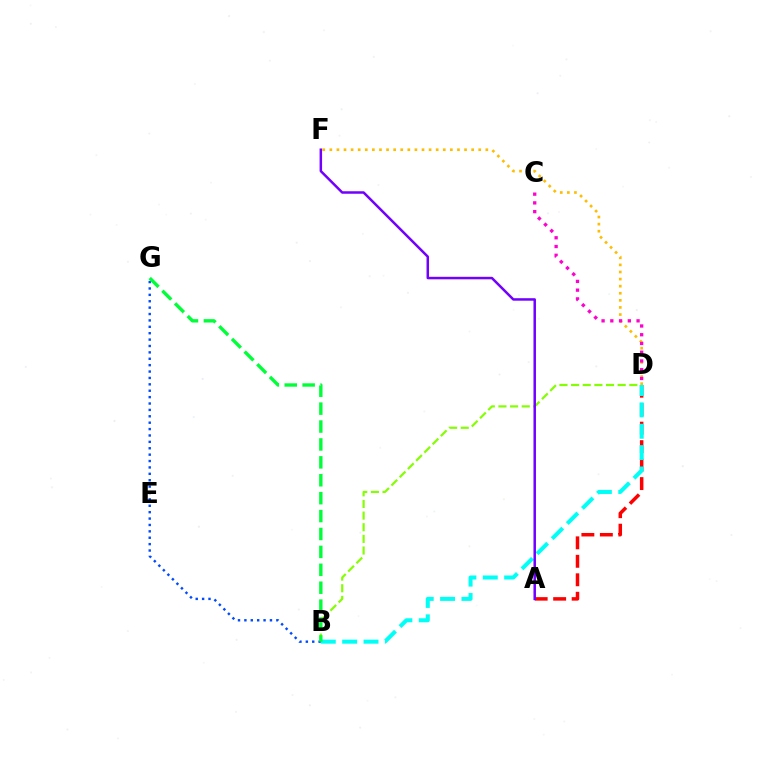{('B', 'D'): [{'color': '#84ff00', 'line_style': 'dashed', 'thickness': 1.58}, {'color': '#00fff6', 'line_style': 'dashed', 'thickness': 2.9}], ('B', 'G'): [{'color': '#004bff', 'line_style': 'dotted', 'thickness': 1.74}, {'color': '#00ff39', 'line_style': 'dashed', 'thickness': 2.43}], ('D', 'F'): [{'color': '#ffbd00', 'line_style': 'dotted', 'thickness': 1.93}], ('A', 'D'): [{'color': '#ff0000', 'line_style': 'dashed', 'thickness': 2.51}], ('C', 'D'): [{'color': '#ff00cf', 'line_style': 'dotted', 'thickness': 2.38}], ('A', 'F'): [{'color': '#7200ff', 'line_style': 'solid', 'thickness': 1.8}]}